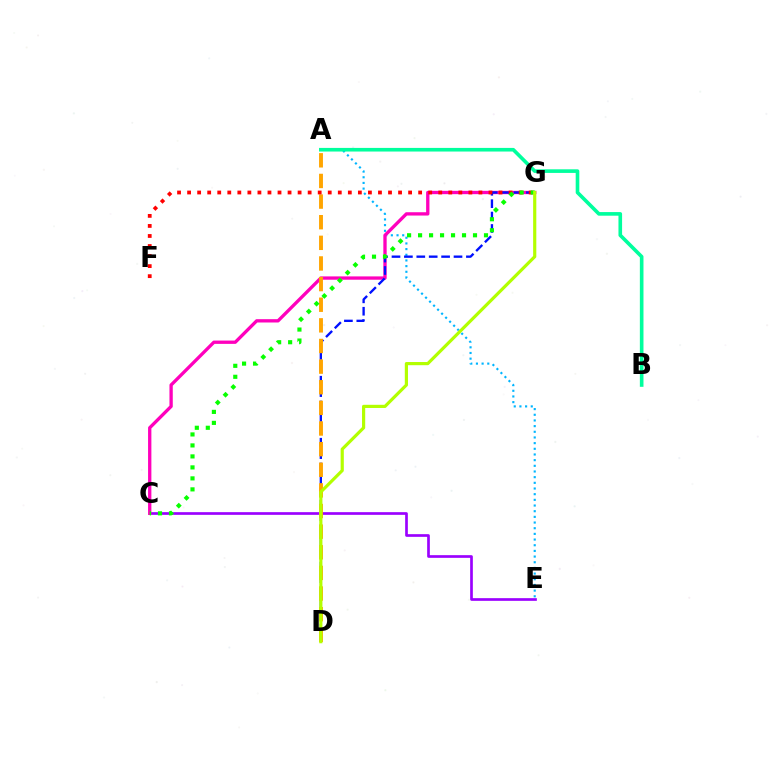{('A', 'E'): [{'color': '#00b5ff', 'line_style': 'dotted', 'thickness': 1.54}], ('C', 'E'): [{'color': '#9b00ff', 'line_style': 'solid', 'thickness': 1.93}], ('C', 'G'): [{'color': '#ff00bd', 'line_style': 'solid', 'thickness': 2.39}, {'color': '#08ff00', 'line_style': 'dotted', 'thickness': 2.98}], ('D', 'G'): [{'color': '#0010ff', 'line_style': 'dashed', 'thickness': 1.68}, {'color': '#b3ff00', 'line_style': 'solid', 'thickness': 2.29}], ('A', 'D'): [{'color': '#ffa500', 'line_style': 'dashed', 'thickness': 2.8}], ('F', 'G'): [{'color': '#ff0000', 'line_style': 'dotted', 'thickness': 2.73}], ('A', 'B'): [{'color': '#00ff9d', 'line_style': 'solid', 'thickness': 2.61}]}